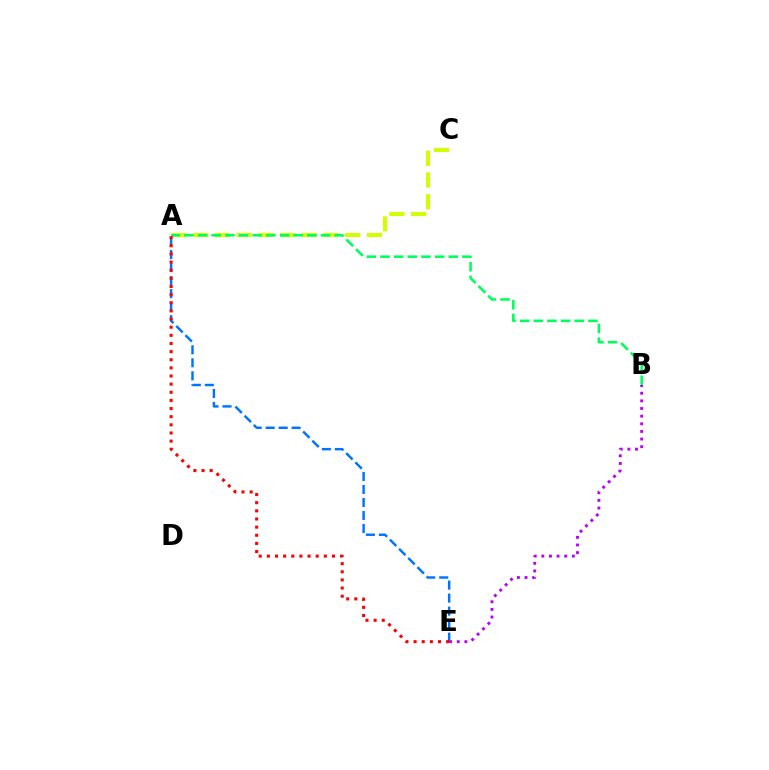{('A', 'C'): [{'color': '#d1ff00', 'line_style': 'dashed', 'thickness': 2.95}], ('A', 'B'): [{'color': '#00ff5c', 'line_style': 'dashed', 'thickness': 1.86}], ('A', 'E'): [{'color': '#0074ff', 'line_style': 'dashed', 'thickness': 1.77}, {'color': '#ff0000', 'line_style': 'dotted', 'thickness': 2.21}], ('B', 'E'): [{'color': '#b900ff', 'line_style': 'dotted', 'thickness': 2.07}]}